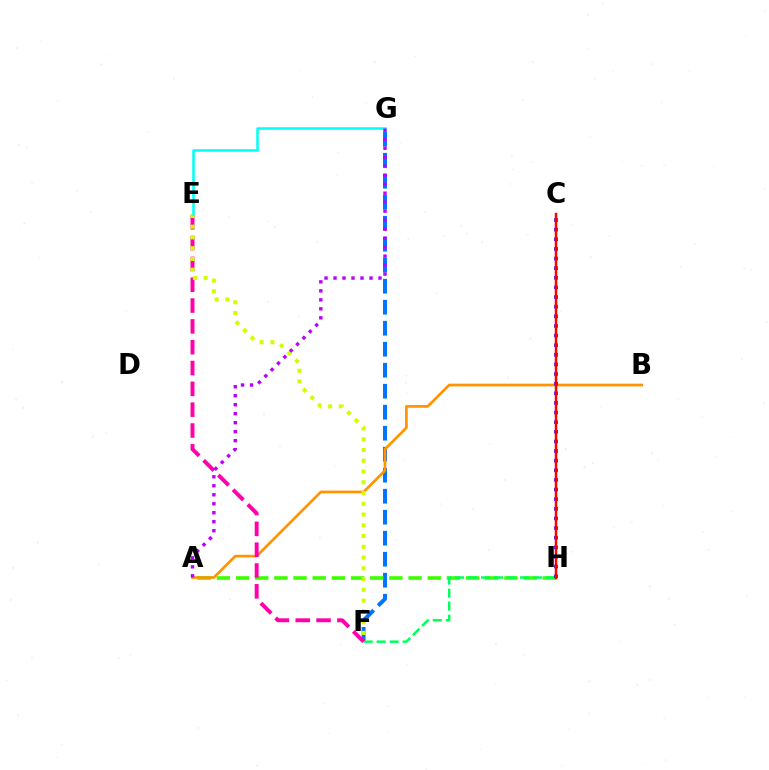{('F', 'G'): [{'color': '#0074ff', 'line_style': 'dashed', 'thickness': 2.85}], ('A', 'H'): [{'color': '#3dff00', 'line_style': 'dashed', 'thickness': 2.6}], ('F', 'H'): [{'color': '#00ff5c', 'line_style': 'dashed', 'thickness': 1.77}], ('A', 'B'): [{'color': '#ff9400', 'line_style': 'solid', 'thickness': 1.94}], ('C', 'H'): [{'color': '#2500ff', 'line_style': 'dotted', 'thickness': 2.62}, {'color': '#ff0000', 'line_style': 'solid', 'thickness': 1.78}], ('E', 'F'): [{'color': '#ff00ac', 'line_style': 'dashed', 'thickness': 2.83}, {'color': '#d1ff00', 'line_style': 'dotted', 'thickness': 2.92}], ('E', 'G'): [{'color': '#00fff6', 'line_style': 'solid', 'thickness': 1.8}], ('A', 'G'): [{'color': '#b900ff', 'line_style': 'dotted', 'thickness': 2.44}]}